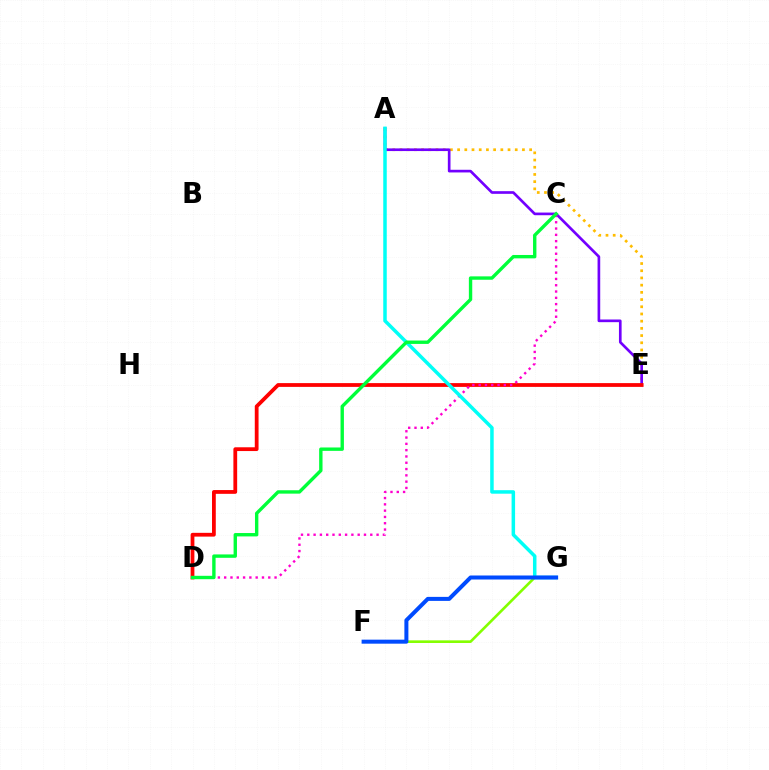{('A', 'E'): [{'color': '#ffbd00', 'line_style': 'dotted', 'thickness': 1.96}, {'color': '#7200ff', 'line_style': 'solid', 'thickness': 1.92}], ('D', 'E'): [{'color': '#ff0000', 'line_style': 'solid', 'thickness': 2.72}], ('F', 'G'): [{'color': '#84ff00', 'line_style': 'solid', 'thickness': 1.9}, {'color': '#004bff', 'line_style': 'solid', 'thickness': 2.89}], ('C', 'D'): [{'color': '#ff00cf', 'line_style': 'dotted', 'thickness': 1.71}, {'color': '#00ff39', 'line_style': 'solid', 'thickness': 2.44}], ('A', 'G'): [{'color': '#00fff6', 'line_style': 'solid', 'thickness': 2.52}]}